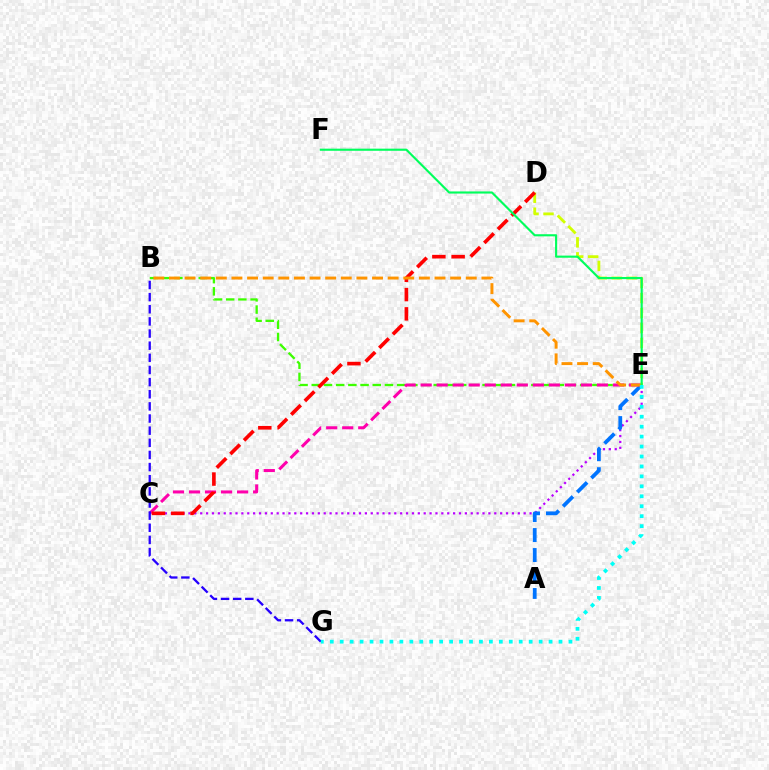{('C', 'E'): [{'color': '#b900ff', 'line_style': 'dotted', 'thickness': 1.6}, {'color': '#ff00ac', 'line_style': 'dashed', 'thickness': 2.18}], ('B', 'E'): [{'color': '#3dff00', 'line_style': 'dashed', 'thickness': 1.66}, {'color': '#ff9400', 'line_style': 'dashed', 'thickness': 2.12}], ('A', 'E'): [{'color': '#0074ff', 'line_style': 'dashed', 'thickness': 2.72}], ('D', 'E'): [{'color': '#d1ff00', 'line_style': 'dashed', 'thickness': 2.03}], ('C', 'D'): [{'color': '#ff0000', 'line_style': 'dashed', 'thickness': 2.62}], ('E', 'F'): [{'color': '#00ff5c', 'line_style': 'solid', 'thickness': 1.54}], ('B', 'G'): [{'color': '#2500ff', 'line_style': 'dashed', 'thickness': 1.65}], ('E', 'G'): [{'color': '#00fff6', 'line_style': 'dotted', 'thickness': 2.7}]}